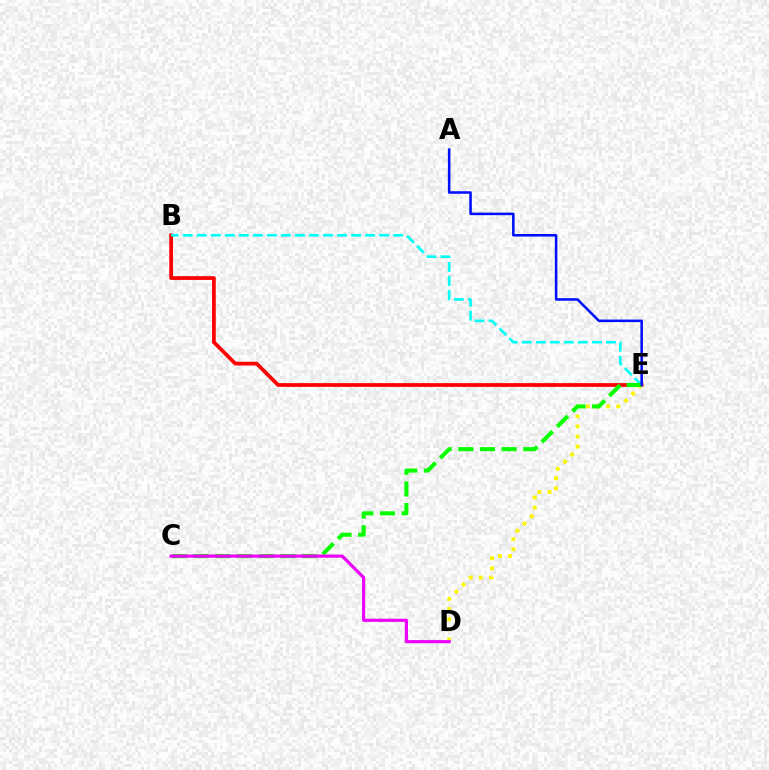{('B', 'E'): [{'color': '#ff0000', 'line_style': 'solid', 'thickness': 2.69}, {'color': '#00fff6', 'line_style': 'dashed', 'thickness': 1.91}], ('D', 'E'): [{'color': '#fcf500', 'line_style': 'dotted', 'thickness': 2.75}], ('C', 'E'): [{'color': '#08ff00', 'line_style': 'dashed', 'thickness': 2.94}], ('A', 'E'): [{'color': '#0010ff', 'line_style': 'solid', 'thickness': 1.84}], ('C', 'D'): [{'color': '#ee00ff', 'line_style': 'solid', 'thickness': 2.28}]}